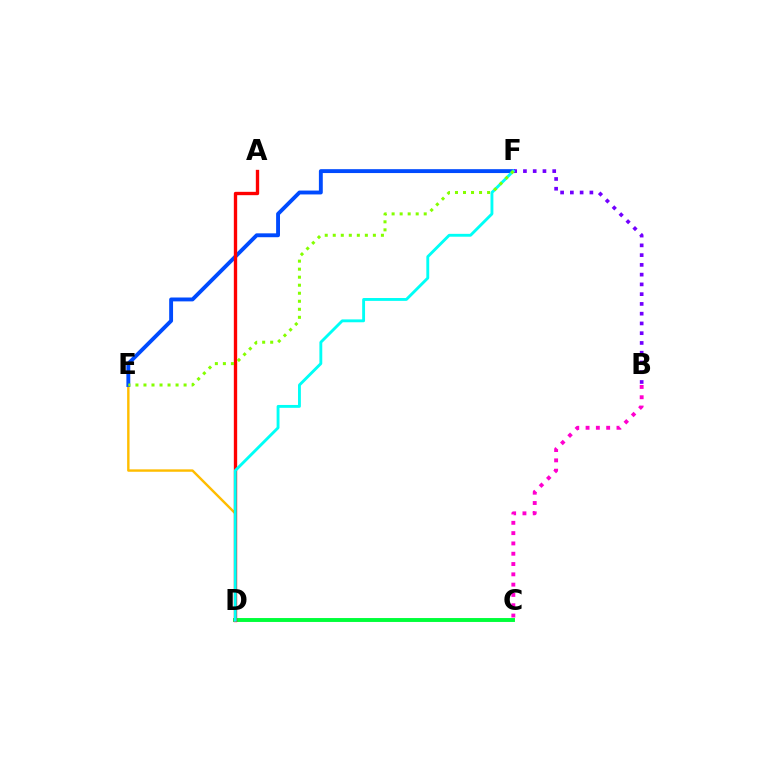{('D', 'E'): [{'color': '#ffbd00', 'line_style': 'solid', 'thickness': 1.74}], ('C', 'D'): [{'color': '#00ff39', 'line_style': 'solid', 'thickness': 2.82}], ('E', 'F'): [{'color': '#004bff', 'line_style': 'solid', 'thickness': 2.79}, {'color': '#84ff00', 'line_style': 'dotted', 'thickness': 2.18}], ('B', 'F'): [{'color': '#7200ff', 'line_style': 'dotted', 'thickness': 2.65}], ('A', 'D'): [{'color': '#ff0000', 'line_style': 'solid', 'thickness': 2.41}], ('D', 'F'): [{'color': '#00fff6', 'line_style': 'solid', 'thickness': 2.06}], ('B', 'C'): [{'color': '#ff00cf', 'line_style': 'dotted', 'thickness': 2.8}]}